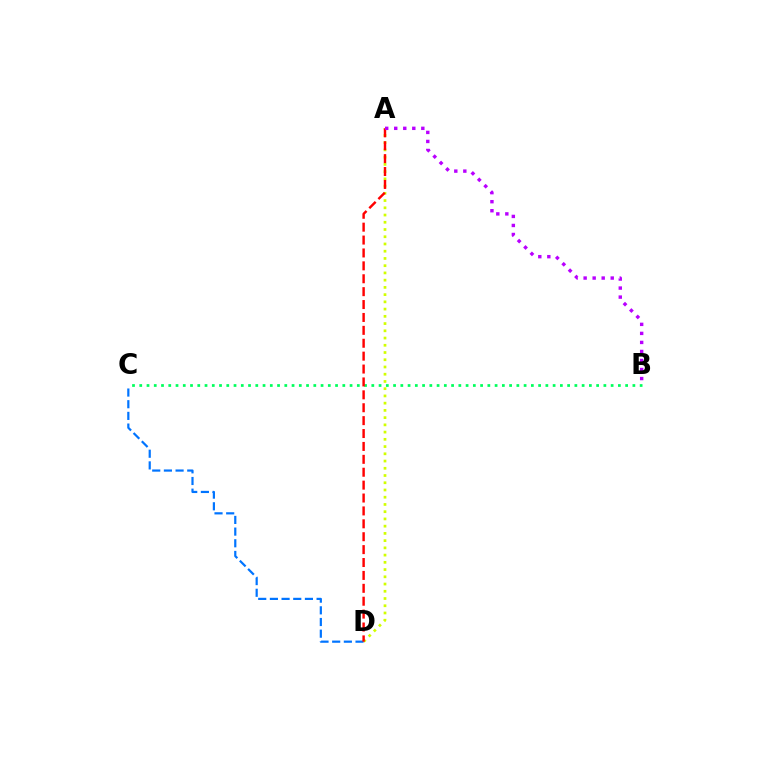{('A', 'D'): [{'color': '#d1ff00', 'line_style': 'dotted', 'thickness': 1.97}, {'color': '#ff0000', 'line_style': 'dashed', 'thickness': 1.75}], ('B', 'C'): [{'color': '#00ff5c', 'line_style': 'dotted', 'thickness': 1.97}], ('C', 'D'): [{'color': '#0074ff', 'line_style': 'dashed', 'thickness': 1.59}], ('A', 'B'): [{'color': '#b900ff', 'line_style': 'dotted', 'thickness': 2.45}]}